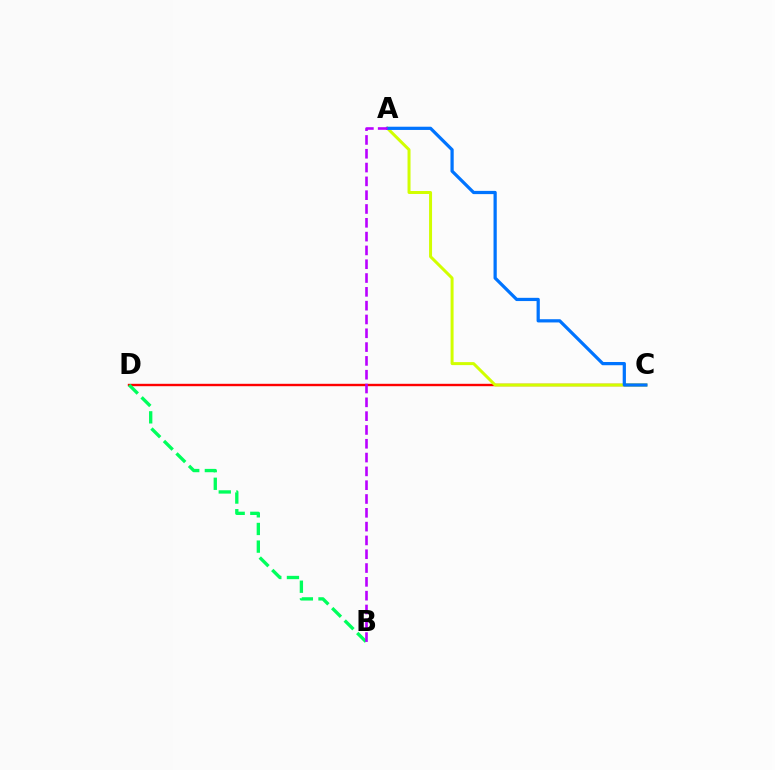{('C', 'D'): [{'color': '#ff0000', 'line_style': 'solid', 'thickness': 1.72}], ('A', 'C'): [{'color': '#d1ff00', 'line_style': 'solid', 'thickness': 2.16}, {'color': '#0074ff', 'line_style': 'solid', 'thickness': 2.33}], ('B', 'D'): [{'color': '#00ff5c', 'line_style': 'dashed', 'thickness': 2.4}], ('A', 'B'): [{'color': '#b900ff', 'line_style': 'dashed', 'thickness': 1.88}]}